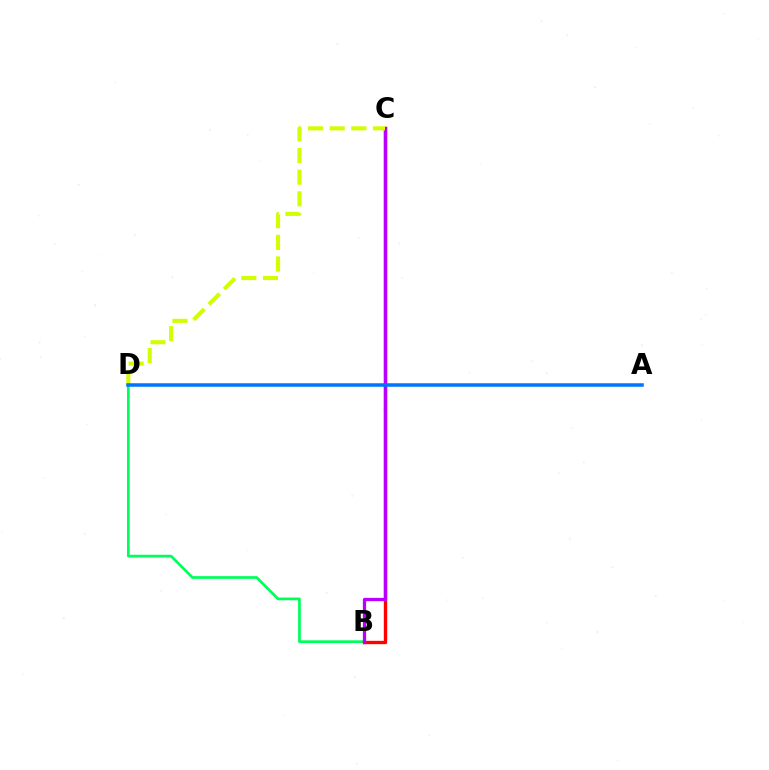{('B', 'D'): [{'color': '#00ff5c', 'line_style': 'solid', 'thickness': 1.96}], ('B', 'C'): [{'color': '#ff0000', 'line_style': 'solid', 'thickness': 2.42}, {'color': '#b900ff', 'line_style': 'solid', 'thickness': 2.35}], ('C', 'D'): [{'color': '#d1ff00', 'line_style': 'dashed', 'thickness': 2.94}], ('A', 'D'): [{'color': '#0074ff', 'line_style': 'solid', 'thickness': 2.53}]}